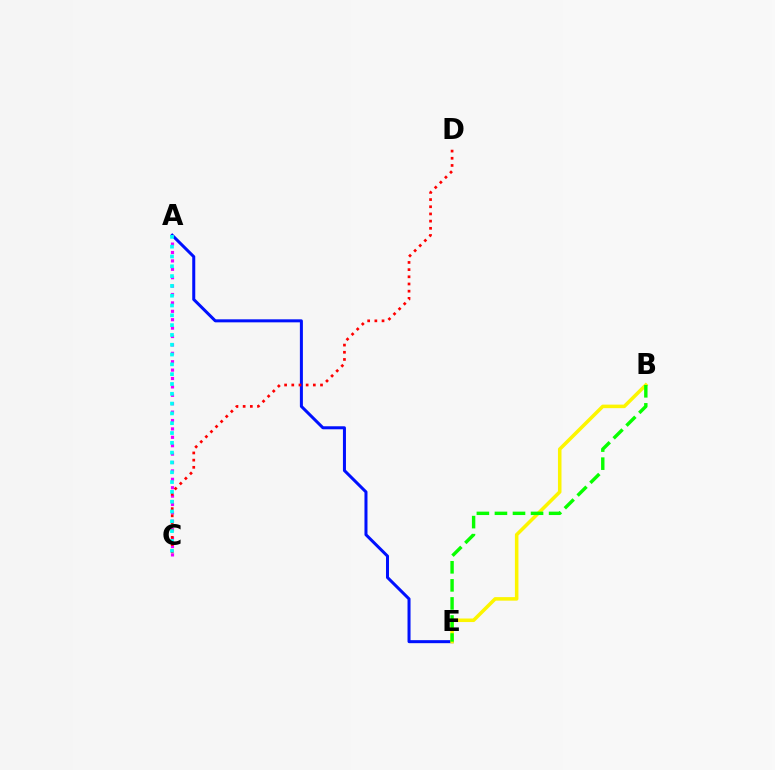{('A', 'E'): [{'color': '#0010ff', 'line_style': 'solid', 'thickness': 2.17}], ('A', 'C'): [{'color': '#ee00ff', 'line_style': 'dotted', 'thickness': 2.28}, {'color': '#00fff6', 'line_style': 'dotted', 'thickness': 2.66}], ('B', 'E'): [{'color': '#fcf500', 'line_style': 'solid', 'thickness': 2.55}, {'color': '#08ff00', 'line_style': 'dashed', 'thickness': 2.45}], ('C', 'D'): [{'color': '#ff0000', 'line_style': 'dotted', 'thickness': 1.95}]}